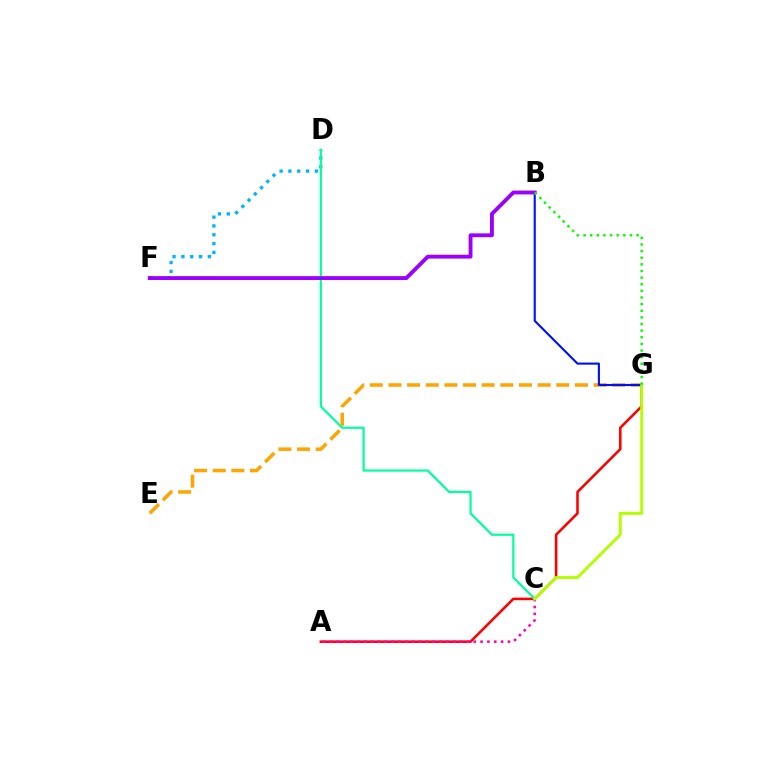{('E', 'G'): [{'color': '#ffa500', 'line_style': 'dashed', 'thickness': 2.53}], ('D', 'F'): [{'color': '#00b5ff', 'line_style': 'dotted', 'thickness': 2.4}], ('A', 'G'): [{'color': '#ff0000', 'line_style': 'solid', 'thickness': 1.84}], ('C', 'D'): [{'color': '#00ff9d', 'line_style': 'solid', 'thickness': 1.59}], ('B', 'G'): [{'color': '#0010ff', 'line_style': 'solid', 'thickness': 1.53}, {'color': '#08ff00', 'line_style': 'dotted', 'thickness': 1.8}], ('A', 'C'): [{'color': '#ff00bd', 'line_style': 'dotted', 'thickness': 1.86}], ('C', 'G'): [{'color': '#b3ff00', 'line_style': 'solid', 'thickness': 2.12}], ('B', 'F'): [{'color': '#9b00ff', 'line_style': 'solid', 'thickness': 2.78}]}